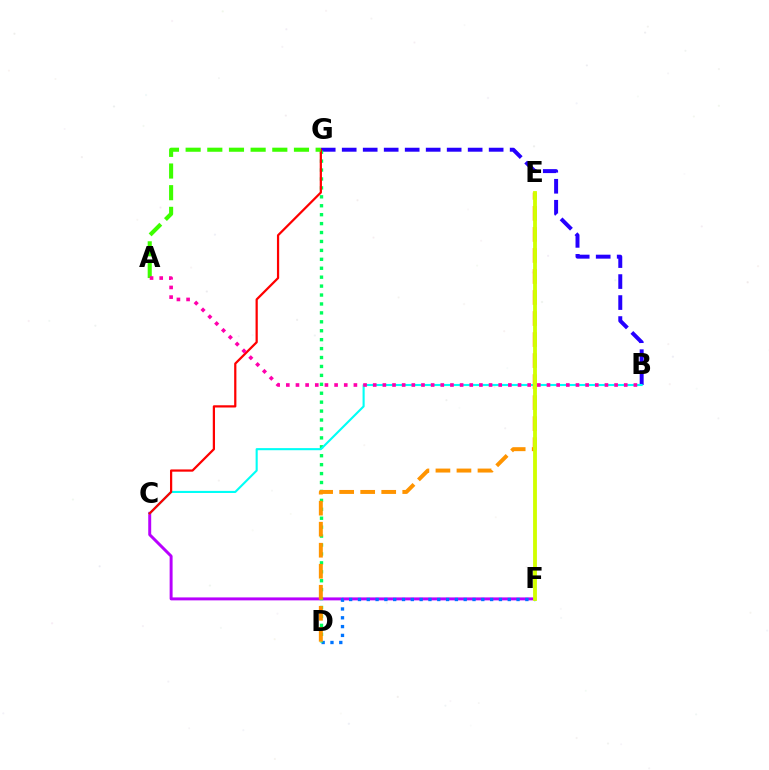{('C', 'F'): [{'color': '#b900ff', 'line_style': 'solid', 'thickness': 2.13}], ('D', 'F'): [{'color': '#0074ff', 'line_style': 'dotted', 'thickness': 2.39}], ('B', 'G'): [{'color': '#2500ff', 'line_style': 'dashed', 'thickness': 2.85}], ('D', 'G'): [{'color': '#00ff5c', 'line_style': 'dotted', 'thickness': 2.43}], ('B', 'C'): [{'color': '#00fff6', 'line_style': 'solid', 'thickness': 1.52}], ('D', 'E'): [{'color': '#ff9400', 'line_style': 'dashed', 'thickness': 2.86}], ('C', 'G'): [{'color': '#ff0000', 'line_style': 'solid', 'thickness': 1.61}], ('A', 'G'): [{'color': '#3dff00', 'line_style': 'dashed', 'thickness': 2.94}], ('E', 'F'): [{'color': '#d1ff00', 'line_style': 'solid', 'thickness': 2.76}], ('A', 'B'): [{'color': '#ff00ac', 'line_style': 'dotted', 'thickness': 2.62}]}